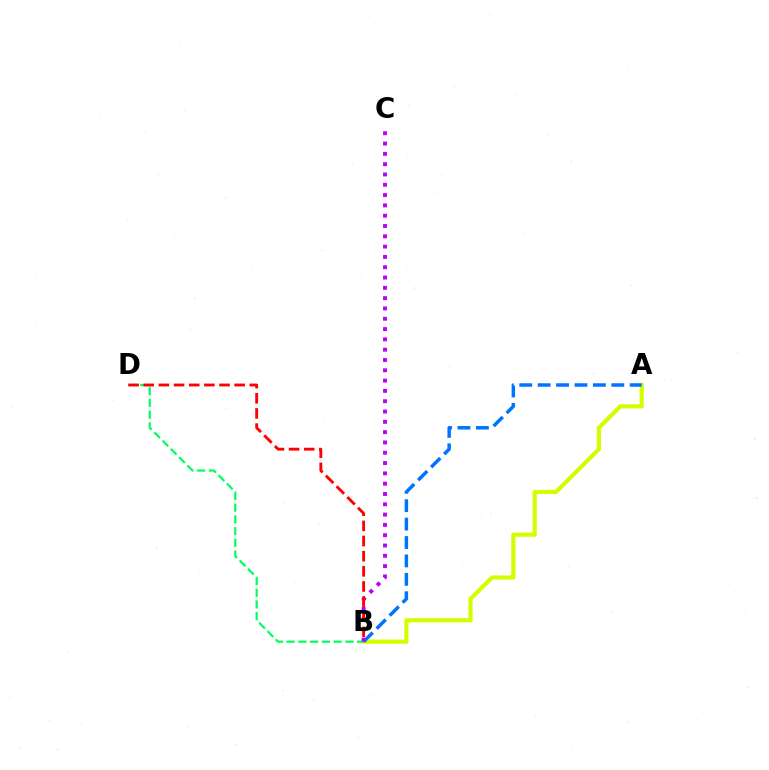{('A', 'B'): [{'color': '#d1ff00', 'line_style': 'solid', 'thickness': 2.99}, {'color': '#0074ff', 'line_style': 'dashed', 'thickness': 2.5}], ('B', 'D'): [{'color': '#00ff5c', 'line_style': 'dashed', 'thickness': 1.6}, {'color': '#ff0000', 'line_style': 'dashed', 'thickness': 2.06}], ('B', 'C'): [{'color': '#b900ff', 'line_style': 'dotted', 'thickness': 2.8}]}